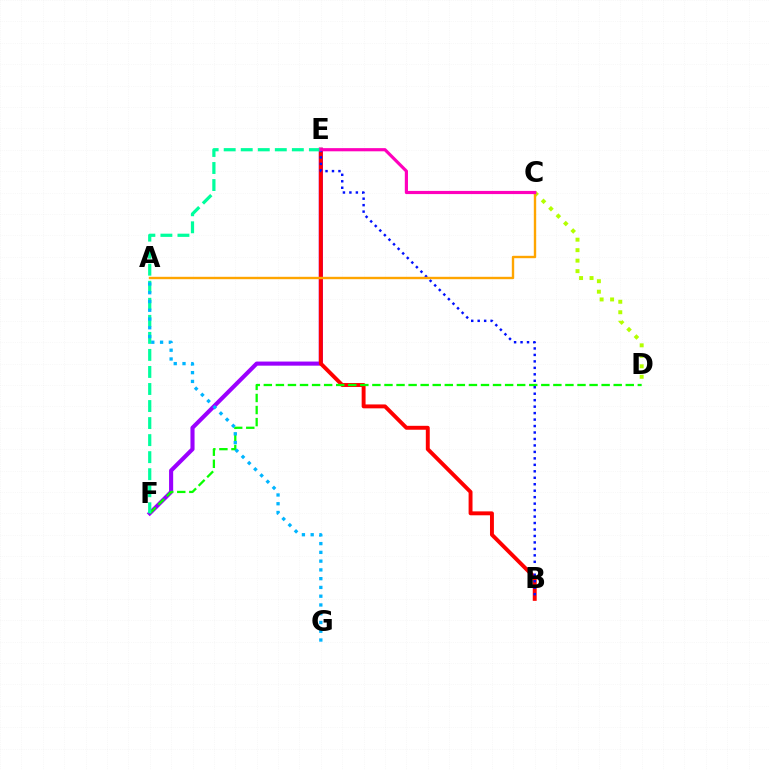{('E', 'F'): [{'color': '#9b00ff', 'line_style': 'solid', 'thickness': 2.96}, {'color': '#00ff9d', 'line_style': 'dashed', 'thickness': 2.31}], ('B', 'E'): [{'color': '#ff0000', 'line_style': 'solid', 'thickness': 2.82}, {'color': '#0010ff', 'line_style': 'dotted', 'thickness': 1.76}], ('D', 'F'): [{'color': '#08ff00', 'line_style': 'dashed', 'thickness': 1.64}], ('C', 'D'): [{'color': '#b3ff00', 'line_style': 'dotted', 'thickness': 2.85}], ('A', 'C'): [{'color': '#ffa500', 'line_style': 'solid', 'thickness': 1.71}], ('C', 'E'): [{'color': '#ff00bd', 'line_style': 'solid', 'thickness': 2.28}], ('A', 'G'): [{'color': '#00b5ff', 'line_style': 'dotted', 'thickness': 2.38}]}